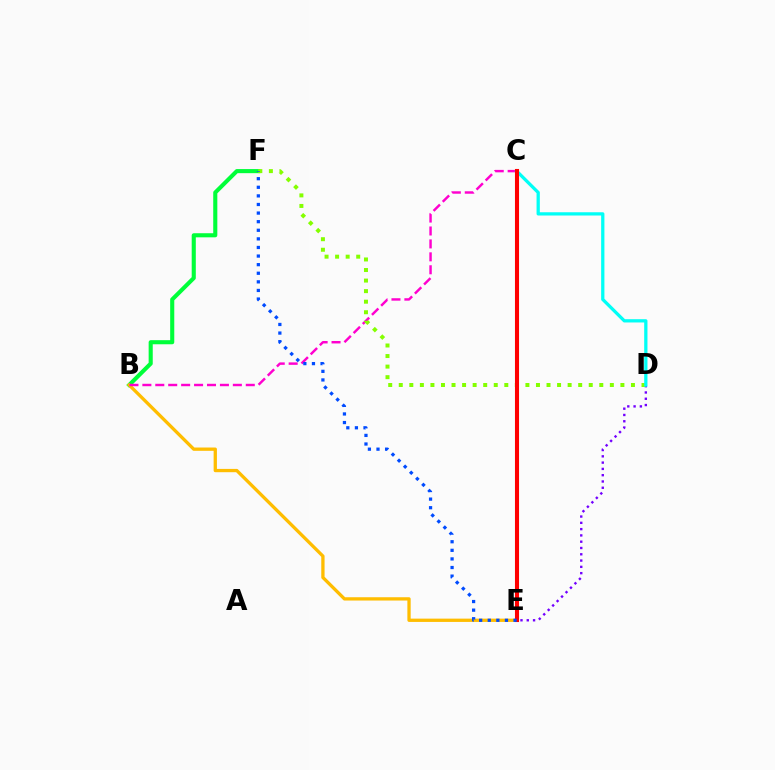{('D', 'E'): [{'color': '#7200ff', 'line_style': 'dotted', 'thickness': 1.71}], ('B', 'F'): [{'color': '#00ff39', 'line_style': 'solid', 'thickness': 2.95}], ('B', 'E'): [{'color': '#ffbd00', 'line_style': 'solid', 'thickness': 2.37}], ('B', 'C'): [{'color': '#ff00cf', 'line_style': 'dashed', 'thickness': 1.76}], ('D', 'F'): [{'color': '#84ff00', 'line_style': 'dotted', 'thickness': 2.87}], ('C', 'D'): [{'color': '#00fff6', 'line_style': 'solid', 'thickness': 2.35}], ('C', 'E'): [{'color': '#ff0000', 'line_style': 'solid', 'thickness': 2.94}], ('E', 'F'): [{'color': '#004bff', 'line_style': 'dotted', 'thickness': 2.34}]}